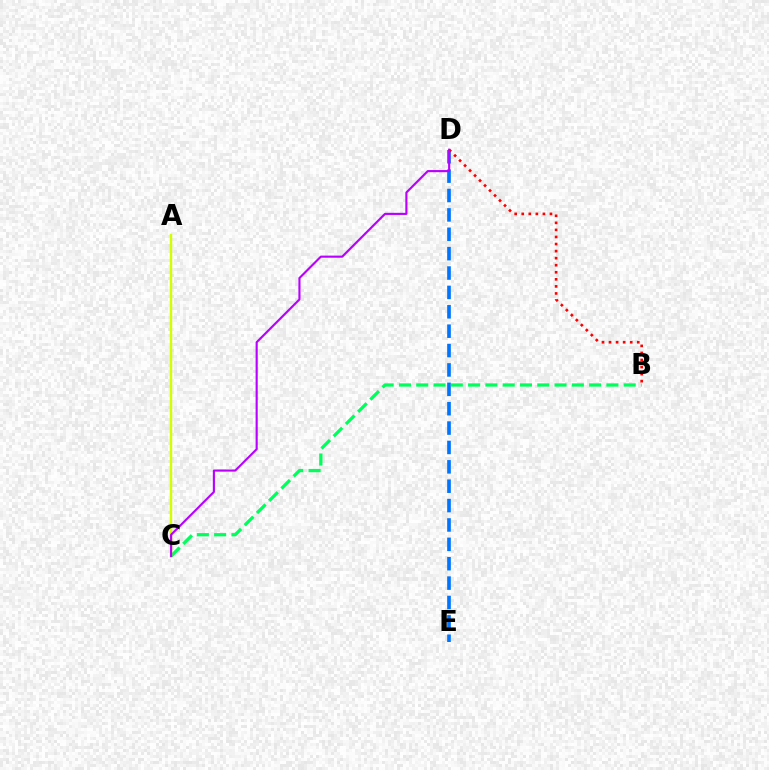{('D', 'E'): [{'color': '#0074ff', 'line_style': 'dashed', 'thickness': 2.63}], ('B', 'D'): [{'color': '#ff0000', 'line_style': 'dotted', 'thickness': 1.92}], ('B', 'C'): [{'color': '#00ff5c', 'line_style': 'dashed', 'thickness': 2.35}], ('A', 'C'): [{'color': '#d1ff00', 'line_style': 'solid', 'thickness': 1.76}], ('C', 'D'): [{'color': '#b900ff', 'line_style': 'solid', 'thickness': 1.54}]}